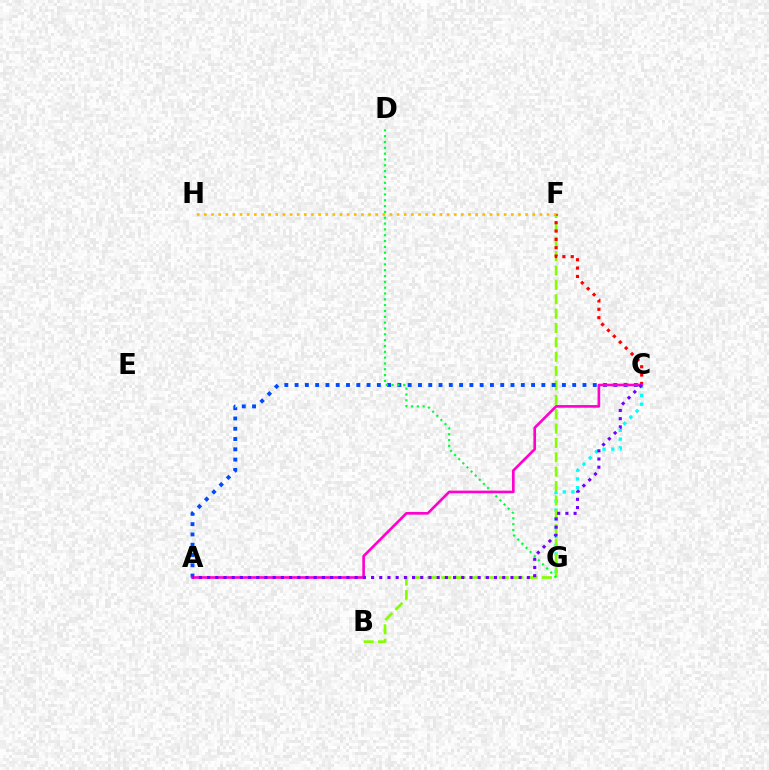{('C', 'G'): [{'color': '#00fff6', 'line_style': 'dotted', 'thickness': 2.38}], ('B', 'F'): [{'color': '#84ff00', 'line_style': 'dashed', 'thickness': 1.95}], ('A', 'C'): [{'color': '#004bff', 'line_style': 'dotted', 'thickness': 2.79}, {'color': '#ff00cf', 'line_style': 'solid', 'thickness': 1.91}, {'color': '#7200ff', 'line_style': 'dotted', 'thickness': 2.23}], ('D', 'G'): [{'color': '#00ff39', 'line_style': 'dotted', 'thickness': 1.58}], ('C', 'F'): [{'color': '#ff0000', 'line_style': 'dotted', 'thickness': 2.27}], ('F', 'H'): [{'color': '#ffbd00', 'line_style': 'dotted', 'thickness': 1.94}]}